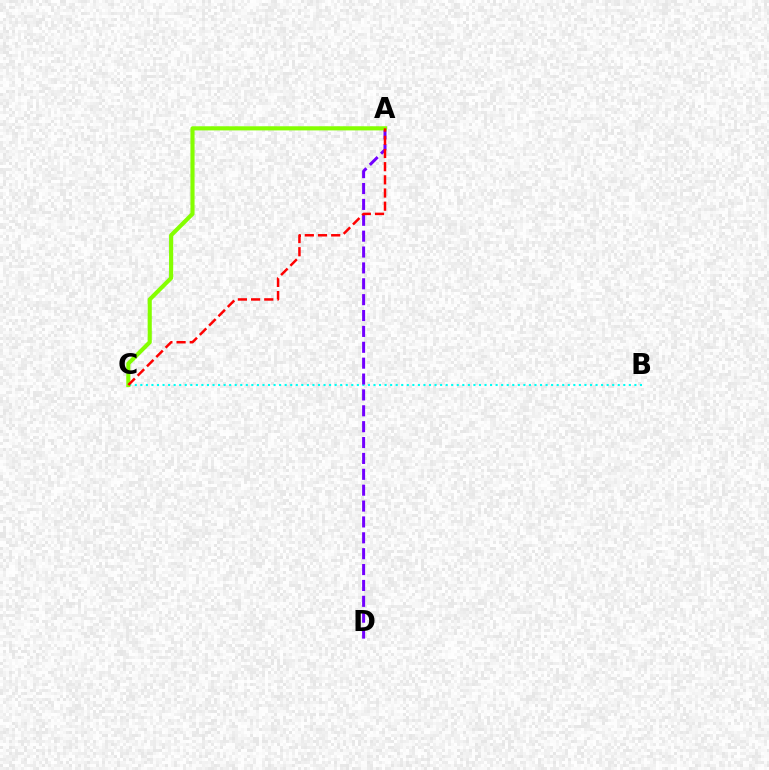{('B', 'C'): [{'color': '#00fff6', 'line_style': 'dotted', 'thickness': 1.51}], ('A', 'D'): [{'color': '#7200ff', 'line_style': 'dashed', 'thickness': 2.16}], ('A', 'C'): [{'color': '#84ff00', 'line_style': 'solid', 'thickness': 2.97}, {'color': '#ff0000', 'line_style': 'dashed', 'thickness': 1.79}]}